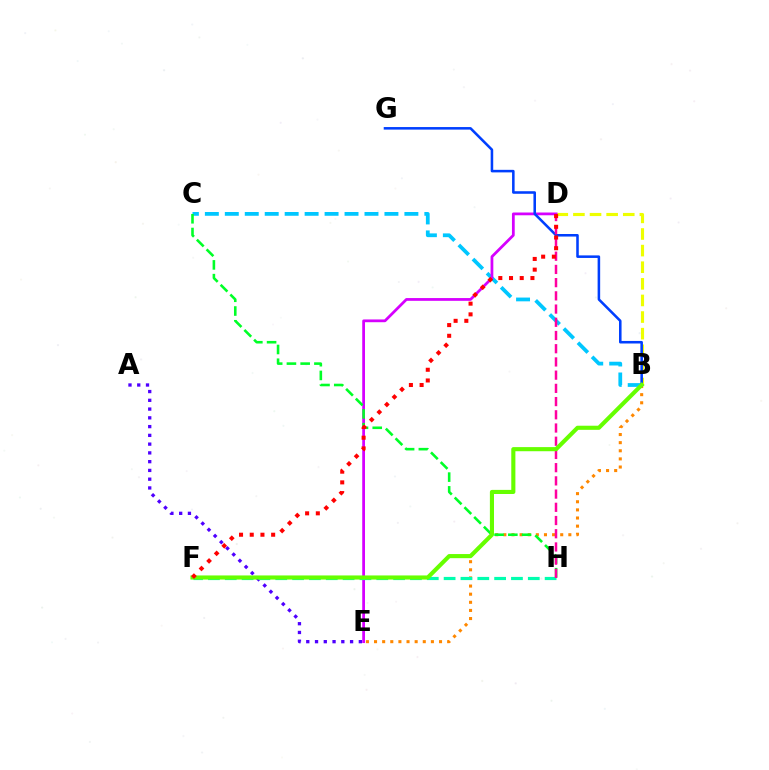{('B', 'D'): [{'color': '#eeff00', 'line_style': 'dashed', 'thickness': 2.26}], ('A', 'E'): [{'color': '#4f00ff', 'line_style': 'dotted', 'thickness': 2.38}], ('B', 'E'): [{'color': '#ff8800', 'line_style': 'dotted', 'thickness': 2.21}], ('B', 'C'): [{'color': '#00c7ff', 'line_style': 'dashed', 'thickness': 2.71}], ('D', 'E'): [{'color': '#d600ff', 'line_style': 'solid', 'thickness': 1.99}], ('F', 'H'): [{'color': '#00ffaf', 'line_style': 'dashed', 'thickness': 2.29}], ('C', 'H'): [{'color': '#00ff27', 'line_style': 'dashed', 'thickness': 1.87}], ('B', 'G'): [{'color': '#003fff', 'line_style': 'solid', 'thickness': 1.84}], ('D', 'H'): [{'color': '#ff00a0', 'line_style': 'dashed', 'thickness': 1.8}], ('B', 'F'): [{'color': '#66ff00', 'line_style': 'solid', 'thickness': 2.96}], ('D', 'F'): [{'color': '#ff0000', 'line_style': 'dotted', 'thickness': 2.91}]}